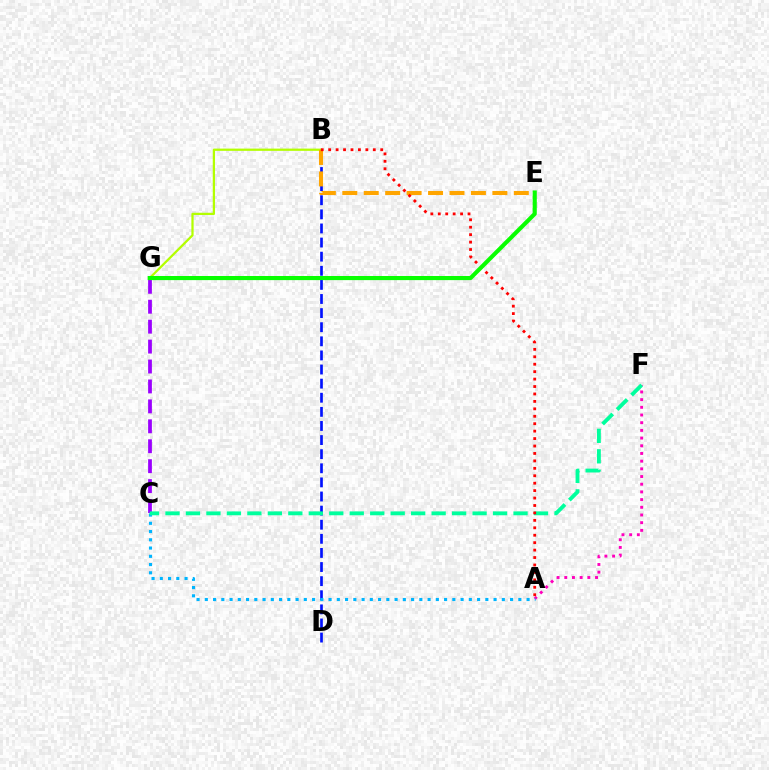{('B', 'D'): [{'color': '#0010ff', 'line_style': 'dashed', 'thickness': 1.92}], ('B', 'G'): [{'color': '#b3ff00', 'line_style': 'solid', 'thickness': 1.62}], ('A', 'F'): [{'color': '#ff00bd', 'line_style': 'dotted', 'thickness': 2.09}], ('A', 'C'): [{'color': '#00b5ff', 'line_style': 'dotted', 'thickness': 2.24}], ('C', 'G'): [{'color': '#9b00ff', 'line_style': 'dashed', 'thickness': 2.71}], ('C', 'F'): [{'color': '#00ff9d', 'line_style': 'dashed', 'thickness': 2.78}], ('B', 'E'): [{'color': '#ffa500', 'line_style': 'dashed', 'thickness': 2.91}], ('A', 'B'): [{'color': '#ff0000', 'line_style': 'dotted', 'thickness': 2.02}], ('E', 'G'): [{'color': '#08ff00', 'line_style': 'solid', 'thickness': 2.96}]}